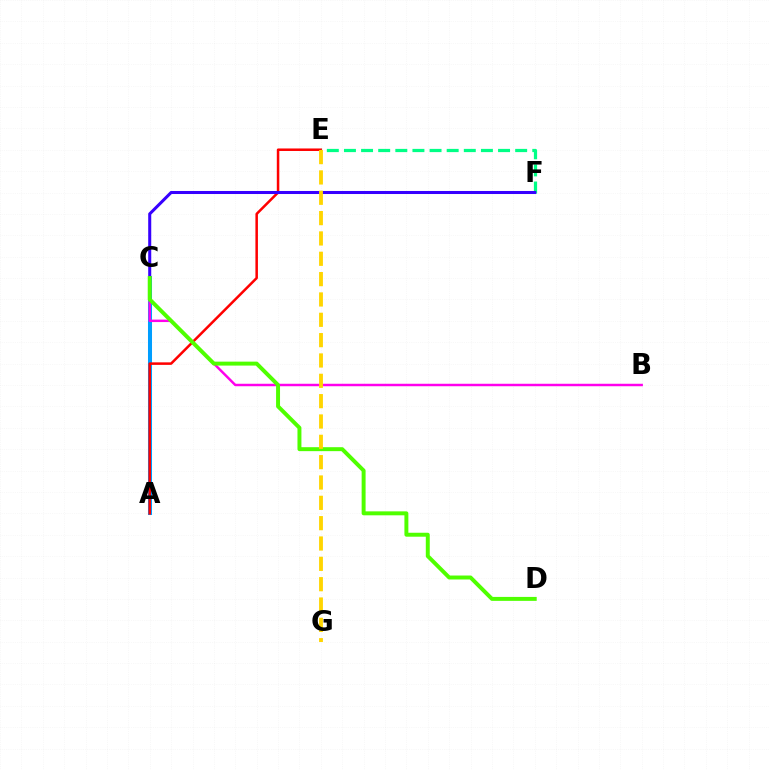{('A', 'C'): [{'color': '#009eff', 'line_style': 'solid', 'thickness': 2.9}], ('A', 'E'): [{'color': '#ff0000', 'line_style': 'solid', 'thickness': 1.81}], ('B', 'C'): [{'color': '#ff00ed', 'line_style': 'solid', 'thickness': 1.78}], ('E', 'F'): [{'color': '#00ff86', 'line_style': 'dashed', 'thickness': 2.33}], ('C', 'F'): [{'color': '#3700ff', 'line_style': 'solid', 'thickness': 2.19}], ('C', 'D'): [{'color': '#4fff00', 'line_style': 'solid', 'thickness': 2.85}], ('E', 'G'): [{'color': '#ffd500', 'line_style': 'dashed', 'thickness': 2.76}]}